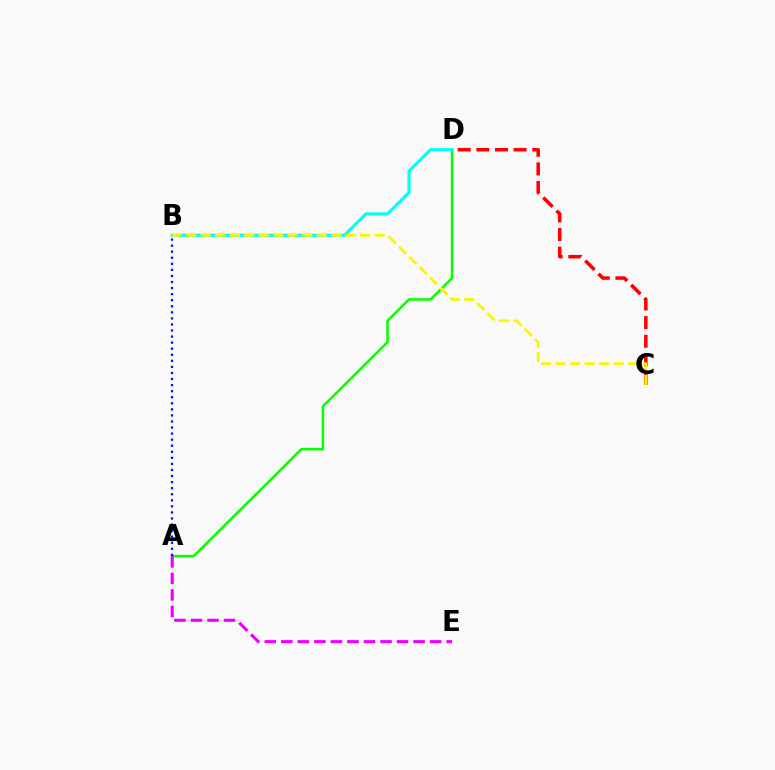{('C', 'D'): [{'color': '#ff0000', 'line_style': 'dashed', 'thickness': 2.53}], ('A', 'D'): [{'color': '#08ff00', 'line_style': 'solid', 'thickness': 1.82}], ('A', 'B'): [{'color': '#0010ff', 'line_style': 'dotted', 'thickness': 1.65}], ('B', 'D'): [{'color': '#00fff6', 'line_style': 'solid', 'thickness': 2.27}], ('B', 'C'): [{'color': '#fcf500', 'line_style': 'dashed', 'thickness': 1.97}], ('A', 'E'): [{'color': '#ee00ff', 'line_style': 'dashed', 'thickness': 2.25}]}